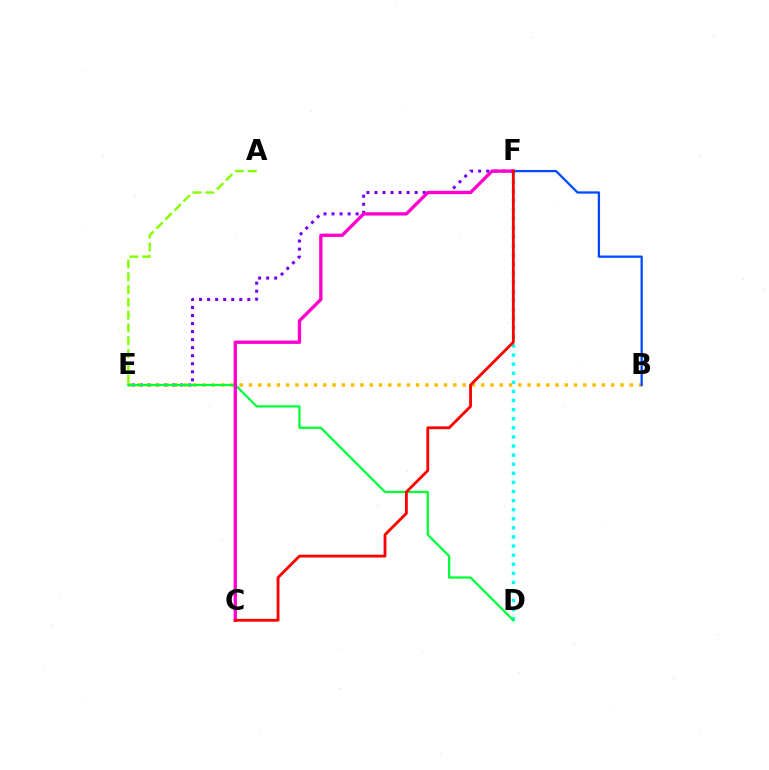{('D', 'F'): [{'color': '#00fff6', 'line_style': 'dotted', 'thickness': 2.47}], ('E', 'F'): [{'color': '#7200ff', 'line_style': 'dotted', 'thickness': 2.18}], ('B', 'E'): [{'color': '#ffbd00', 'line_style': 'dotted', 'thickness': 2.52}], ('D', 'E'): [{'color': '#00ff39', 'line_style': 'solid', 'thickness': 1.64}], ('B', 'F'): [{'color': '#004bff', 'line_style': 'solid', 'thickness': 1.65}], ('C', 'F'): [{'color': '#ff00cf', 'line_style': 'solid', 'thickness': 2.41}, {'color': '#ff0000', 'line_style': 'solid', 'thickness': 2.03}], ('A', 'E'): [{'color': '#84ff00', 'line_style': 'dashed', 'thickness': 1.74}]}